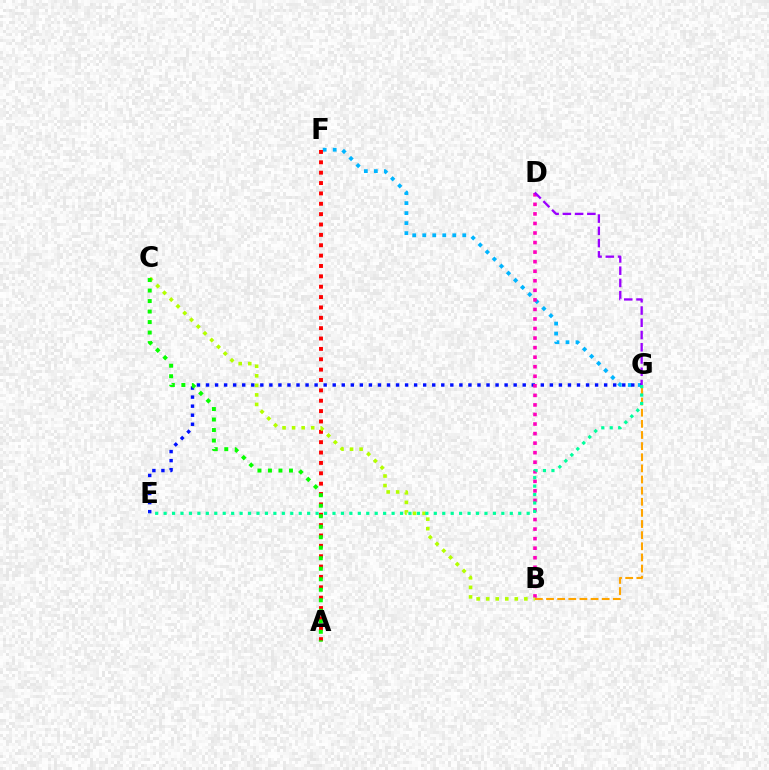{('F', 'G'): [{'color': '#00b5ff', 'line_style': 'dotted', 'thickness': 2.72}], ('E', 'G'): [{'color': '#0010ff', 'line_style': 'dotted', 'thickness': 2.46}, {'color': '#00ff9d', 'line_style': 'dotted', 'thickness': 2.29}], ('B', 'G'): [{'color': '#ffa500', 'line_style': 'dashed', 'thickness': 1.51}], ('A', 'F'): [{'color': '#ff0000', 'line_style': 'dotted', 'thickness': 2.82}], ('B', 'D'): [{'color': '#ff00bd', 'line_style': 'dotted', 'thickness': 2.59}], ('B', 'C'): [{'color': '#b3ff00', 'line_style': 'dotted', 'thickness': 2.59}], ('D', 'G'): [{'color': '#9b00ff', 'line_style': 'dashed', 'thickness': 1.66}], ('A', 'C'): [{'color': '#08ff00', 'line_style': 'dotted', 'thickness': 2.85}]}